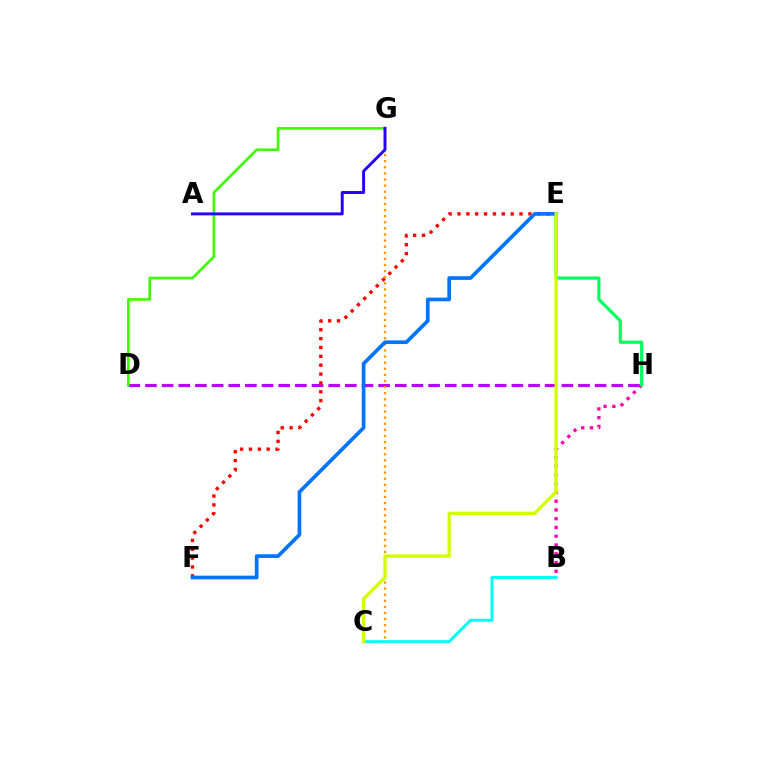{('D', 'H'): [{'color': '#b900ff', 'line_style': 'dashed', 'thickness': 2.26}], ('B', 'H'): [{'color': '#ff00ac', 'line_style': 'dotted', 'thickness': 2.38}], ('C', 'G'): [{'color': '#ff9400', 'line_style': 'dotted', 'thickness': 1.66}], ('D', 'G'): [{'color': '#3dff00', 'line_style': 'solid', 'thickness': 1.9}], ('E', 'H'): [{'color': '#00ff5c', 'line_style': 'solid', 'thickness': 2.29}], ('E', 'F'): [{'color': '#ff0000', 'line_style': 'dotted', 'thickness': 2.41}, {'color': '#0074ff', 'line_style': 'solid', 'thickness': 2.65}], ('B', 'C'): [{'color': '#00fff6', 'line_style': 'solid', 'thickness': 2.15}], ('C', 'E'): [{'color': '#d1ff00', 'line_style': 'solid', 'thickness': 2.36}], ('A', 'G'): [{'color': '#2500ff', 'line_style': 'solid', 'thickness': 2.11}]}